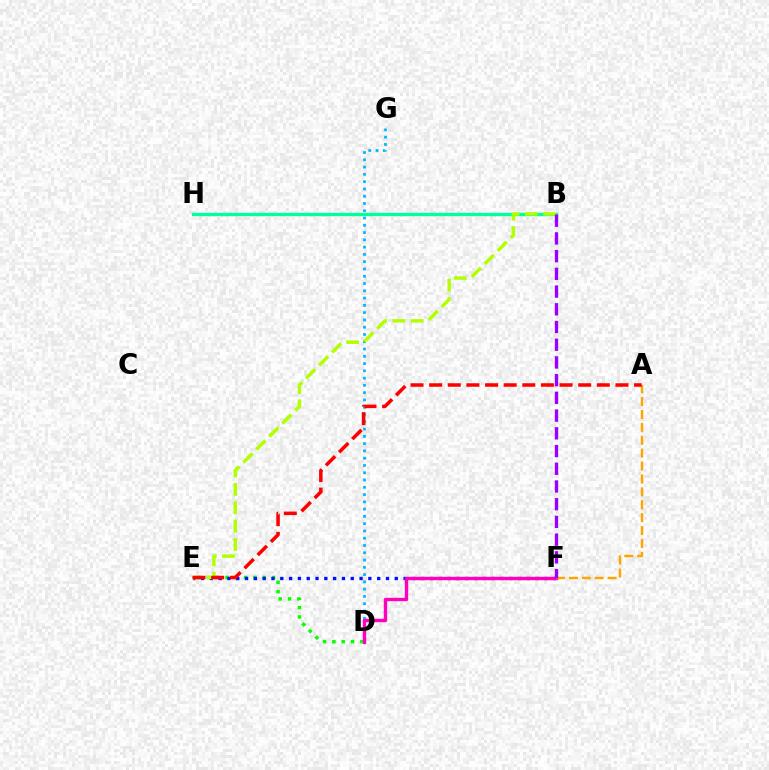{('D', 'E'): [{'color': '#08ff00', 'line_style': 'dotted', 'thickness': 2.53}], ('E', 'F'): [{'color': '#0010ff', 'line_style': 'dotted', 'thickness': 2.39}], ('D', 'G'): [{'color': '#00b5ff', 'line_style': 'dotted', 'thickness': 1.98}], ('B', 'H'): [{'color': '#00ff9d', 'line_style': 'solid', 'thickness': 2.41}], ('D', 'F'): [{'color': '#ff00bd', 'line_style': 'solid', 'thickness': 2.44}], ('B', 'E'): [{'color': '#b3ff00', 'line_style': 'dashed', 'thickness': 2.49}], ('A', 'F'): [{'color': '#ffa500', 'line_style': 'dashed', 'thickness': 1.75}], ('B', 'F'): [{'color': '#9b00ff', 'line_style': 'dashed', 'thickness': 2.41}], ('A', 'E'): [{'color': '#ff0000', 'line_style': 'dashed', 'thickness': 2.53}]}